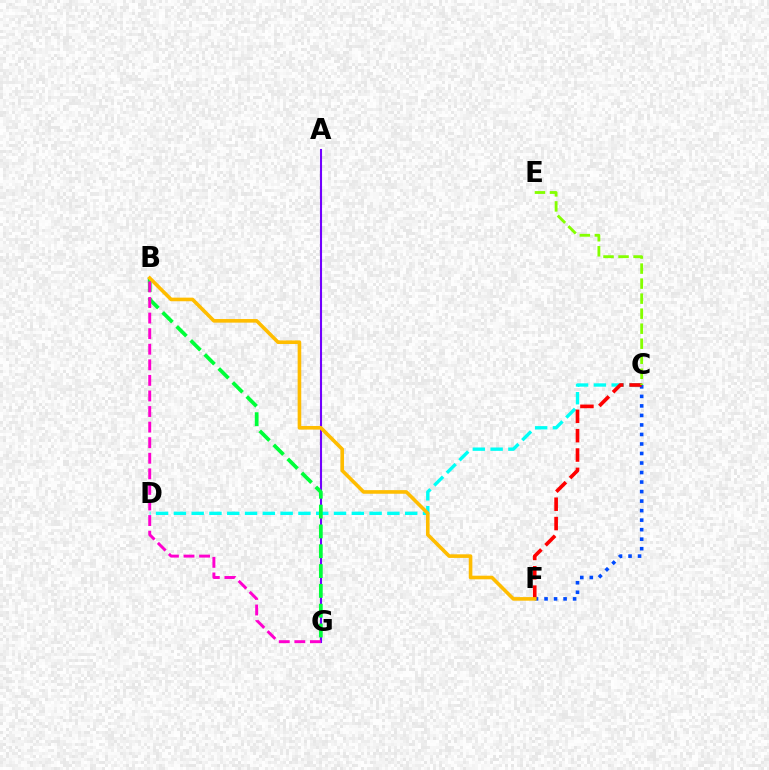{('A', 'G'): [{'color': '#7200ff', 'line_style': 'solid', 'thickness': 1.51}], ('C', 'D'): [{'color': '#00fff6', 'line_style': 'dashed', 'thickness': 2.42}], ('C', 'F'): [{'color': '#004bff', 'line_style': 'dotted', 'thickness': 2.59}, {'color': '#ff0000', 'line_style': 'dashed', 'thickness': 2.63}], ('B', 'G'): [{'color': '#00ff39', 'line_style': 'dashed', 'thickness': 2.69}, {'color': '#ff00cf', 'line_style': 'dashed', 'thickness': 2.12}], ('B', 'F'): [{'color': '#ffbd00', 'line_style': 'solid', 'thickness': 2.59}], ('C', 'E'): [{'color': '#84ff00', 'line_style': 'dashed', 'thickness': 2.04}]}